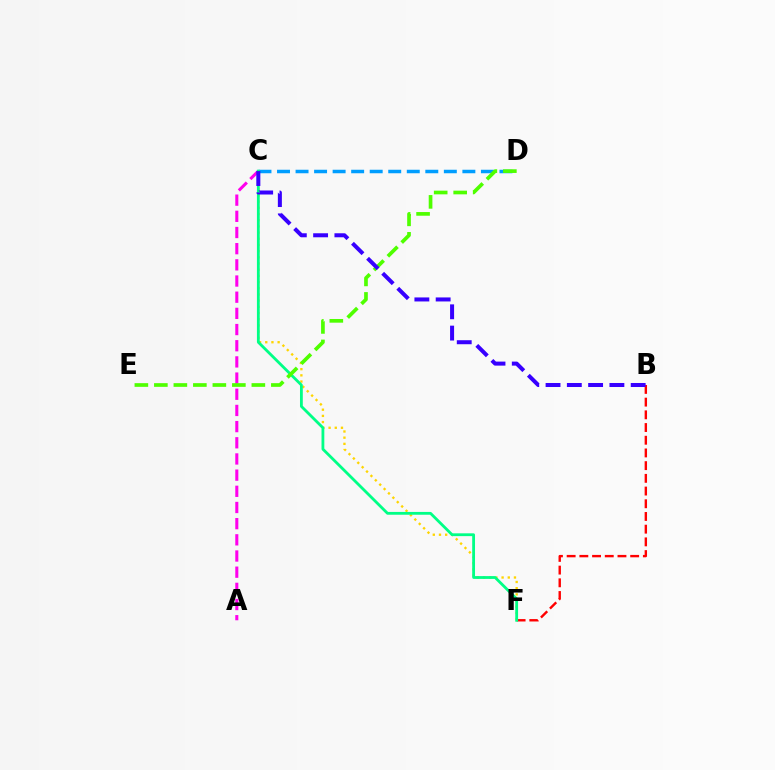{('C', 'D'): [{'color': '#009eff', 'line_style': 'dashed', 'thickness': 2.52}], ('B', 'F'): [{'color': '#ff0000', 'line_style': 'dashed', 'thickness': 1.73}], ('A', 'C'): [{'color': '#ff00ed', 'line_style': 'dashed', 'thickness': 2.2}], ('C', 'F'): [{'color': '#ffd500', 'line_style': 'dotted', 'thickness': 1.68}, {'color': '#00ff86', 'line_style': 'solid', 'thickness': 2.02}], ('D', 'E'): [{'color': '#4fff00', 'line_style': 'dashed', 'thickness': 2.65}], ('B', 'C'): [{'color': '#3700ff', 'line_style': 'dashed', 'thickness': 2.89}]}